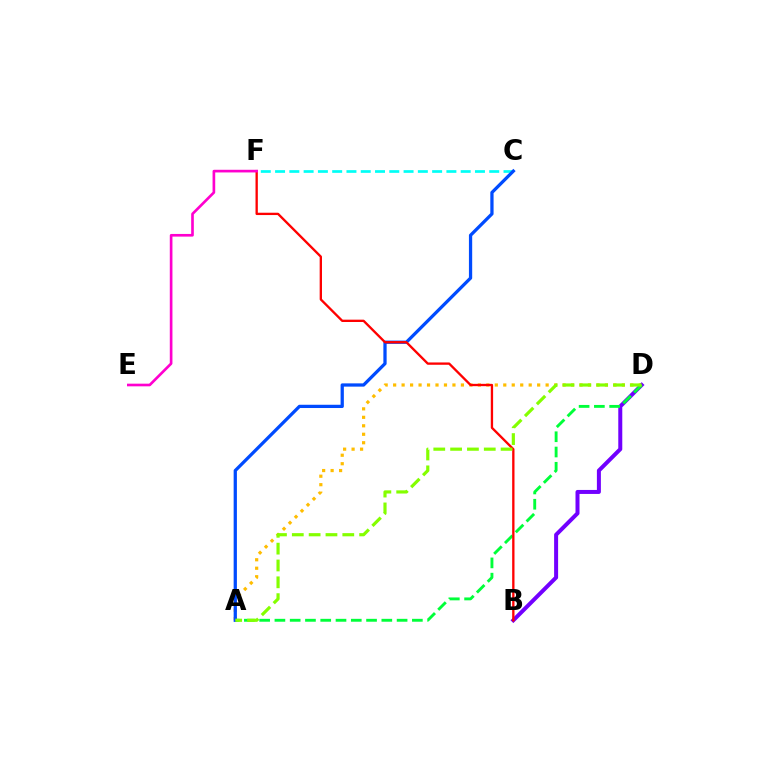{('A', 'D'): [{'color': '#ffbd00', 'line_style': 'dotted', 'thickness': 2.3}, {'color': '#00ff39', 'line_style': 'dashed', 'thickness': 2.07}, {'color': '#84ff00', 'line_style': 'dashed', 'thickness': 2.29}], ('B', 'D'): [{'color': '#7200ff', 'line_style': 'solid', 'thickness': 2.88}], ('C', 'F'): [{'color': '#00fff6', 'line_style': 'dashed', 'thickness': 1.94}], ('A', 'C'): [{'color': '#004bff', 'line_style': 'solid', 'thickness': 2.35}], ('B', 'F'): [{'color': '#ff0000', 'line_style': 'solid', 'thickness': 1.68}], ('E', 'F'): [{'color': '#ff00cf', 'line_style': 'solid', 'thickness': 1.91}]}